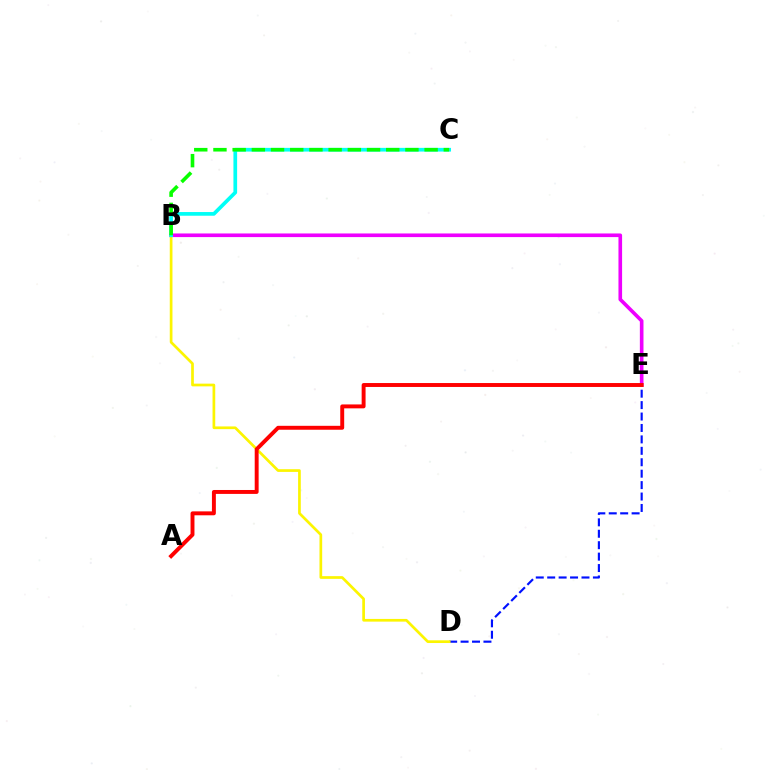{('D', 'E'): [{'color': '#0010ff', 'line_style': 'dashed', 'thickness': 1.55}], ('B', 'E'): [{'color': '#ee00ff', 'line_style': 'solid', 'thickness': 2.61}], ('B', 'D'): [{'color': '#fcf500', 'line_style': 'solid', 'thickness': 1.94}], ('B', 'C'): [{'color': '#00fff6', 'line_style': 'solid', 'thickness': 2.66}, {'color': '#08ff00', 'line_style': 'dashed', 'thickness': 2.61}], ('A', 'E'): [{'color': '#ff0000', 'line_style': 'solid', 'thickness': 2.82}]}